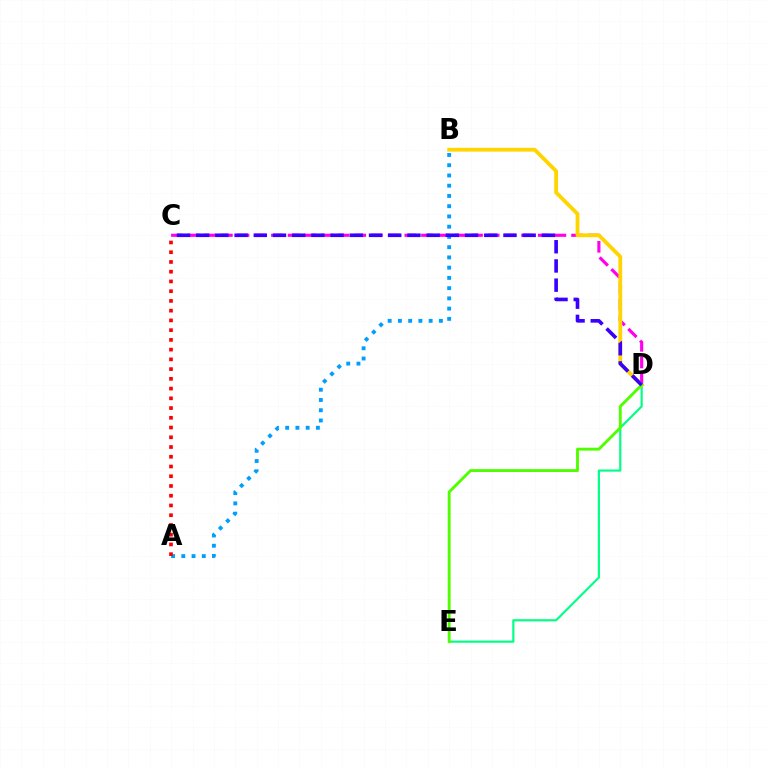{('C', 'D'): [{'color': '#ff00ed', 'line_style': 'dashed', 'thickness': 2.27}, {'color': '#3700ff', 'line_style': 'dashed', 'thickness': 2.61}], ('D', 'E'): [{'color': '#00ff86', 'line_style': 'solid', 'thickness': 1.56}, {'color': '#4fff00', 'line_style': 'solid', 'thickness': 2.08}], ('A', 'B'): [{'color': '#009eff', 'line_style': 'dotted', 'thickness': 2.78}], ('A', 'C'): [{'color': '#ff0000', 'line_style': 'dotted', 'thickness': 2.65}], ('B', 'D'): [{'color': '#ffd500', 'line_style': 'solid', 'thickness': 2.73}]}